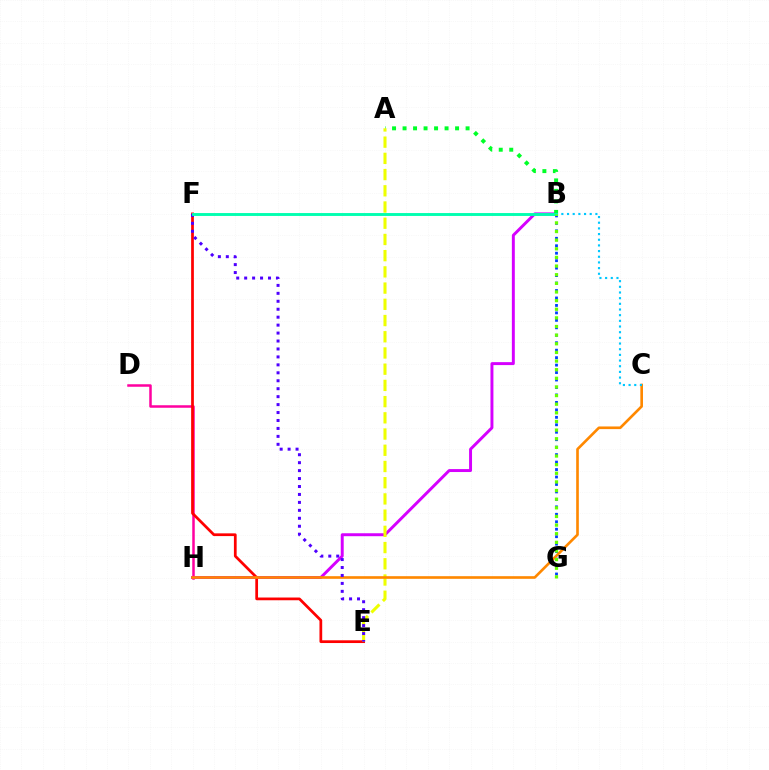{('B', 'H'): [{'color': '#d600ff', 'line_style': 'solid', 'thickness': 2.12}], ('A', 'B'): [{'color': '#00ff27', 'line_style': 'dotted', 'thickness': 2.85}], ('B', 'G'): [{'color': '#003fff', 'line_style': 'dotted', 'thickness': 2.03}, {'color': '#66ff00', 'line_style': 'dotted', 'thickness': 2.35}], ('D', 'H'): [{'color': '#ff00a0', 'line_style': 'solid', 'thickness': 1.8}], ('E', 'F'): [{'color': '#ff0000', 'line_style': 'solid', 'thickness': 1.97}, {'color': '#4f00ff', 'line_style': 'dotted', 'thickness': 2.16}], ('A', 'E'): [{'color': '#eeff00', 'line_style': 'dashed', 'thickness': 2.2}], ('C', 'H'): [{'color': '#ff8800', 'line_style': 'solid', 'thickness': 1.9}], ('B', 'C'): [{'color': '#00c7ff', 'line_style': 'dotted', 'thickness': 1.54}], ('B', 'F'): [{'color': '#00ffaf', 'line_style': 'solid', 'thickness': 2.09}]}